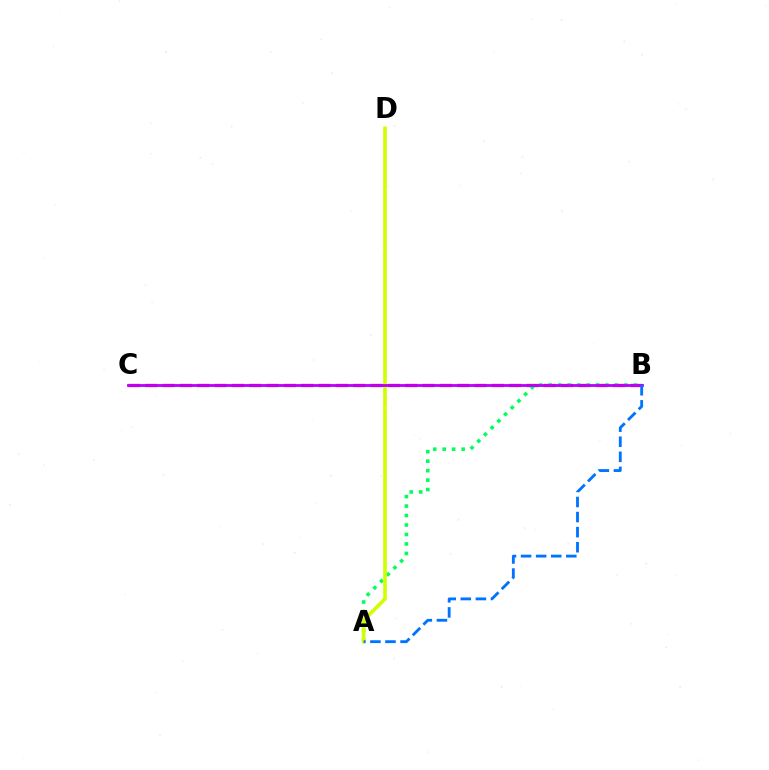{('B', 'C'): [{'color': '#ff0000', 'line_style': 'dashed', 'thickness': 2.35}, {'color': '#b900ff', 'line_style': 'solid', 'thickness': 2.02}], ('A', 'B'): [{'color': '#00ff5c', 'line_style': 'dotted', 'thickness': 2.57}, {'color': '#0074ff', 'line_style': 'dashed', 'thickness': 2.05}], ('A', 'D'): [{'color': '#d1ff00', 'line_style': 'solid', 'thickness': 2.63}]}